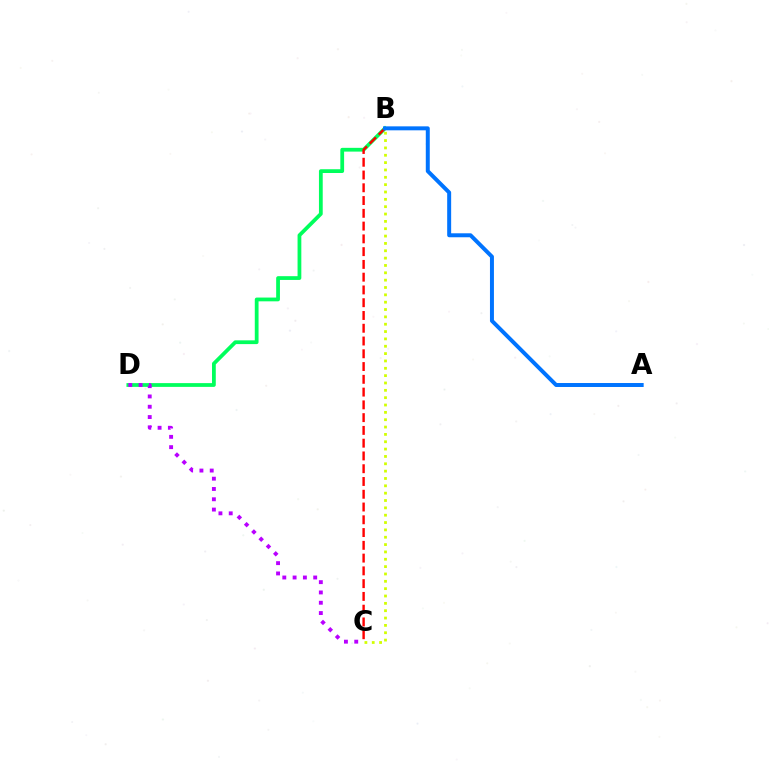{('B', 'C'): [{'color': '#d1ff00', 'line_style': 'dotted', 'thickness': 2.0}, {'color': '#ff0000', 'line_style': 'dashed', 'thickness': 1.73}], ('B', 'D'): [{'color': '#00ff5c', 'line_style': 'solid', 'thickness': 2.71}], ('C', 'D'): [{'color': '#b900ff', 'line_style': 'dotted', 'thickness': 2.8}], ('A', 'B'): [{'color': '#0074ff', 'line_style': 'solid', 'thickness': 2.86}]}